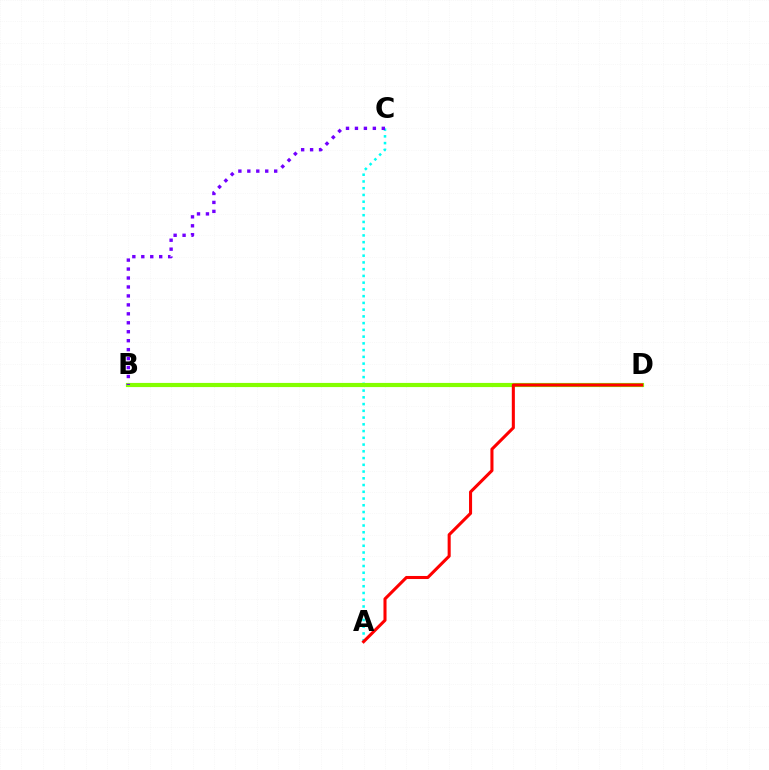{('A', 'C'): [{'color': '#00fff6', 'line_style': 'dotted', 'thickness': 1.83}], ('B', 'D'): [{'color': '#84ff00', 'line_style': 'solid', 'thickness': 2.99}], ('B', 'C'): [{'color': '#7200ff', 'line_style': 'dotted', 'thickness': 2.43}], ('A', 'D'): [{'color': '#ff0000', 'line_style': 'solid', 'thickness': 2.21}]}